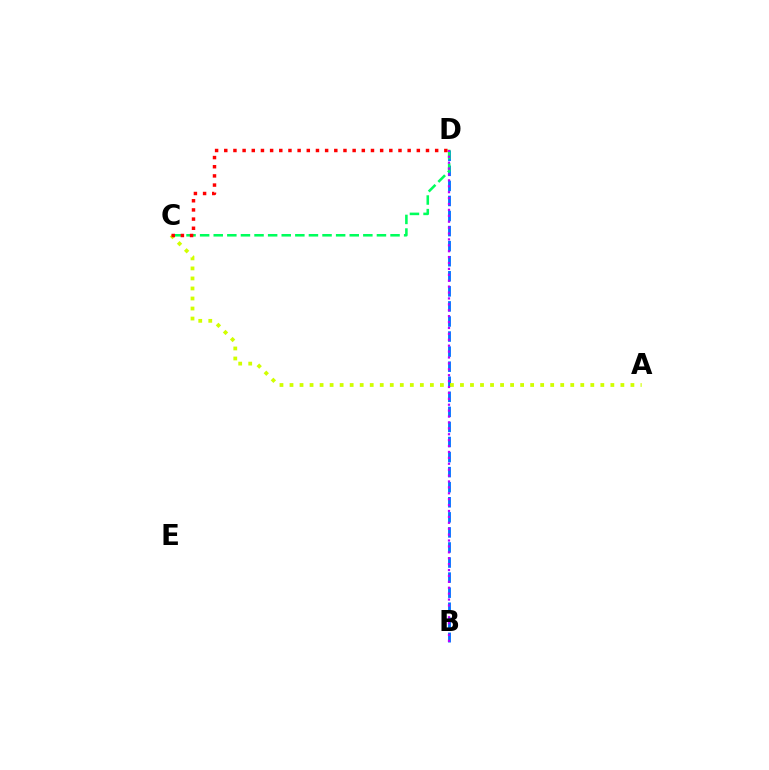{('B', 'D'): [{'color': '#0074ff', 'line_style': 'dashed', 'thickness': 2.05}, {'color': '#b900ff', 'line_style': 'dotted', 'thickness': 1.6}], ('A', 'C'): [{'color': '#d1ff00', 'line_style': 'dotted', 'thickness': 2.72}], ('C', 'D'): [{'color': '#00ff5c', 'line_style': 'dashed', 'thickness': 1.85}, {'color': '#ff0000', 'line_style': 'dotted', 'thickness': 2.49}]}